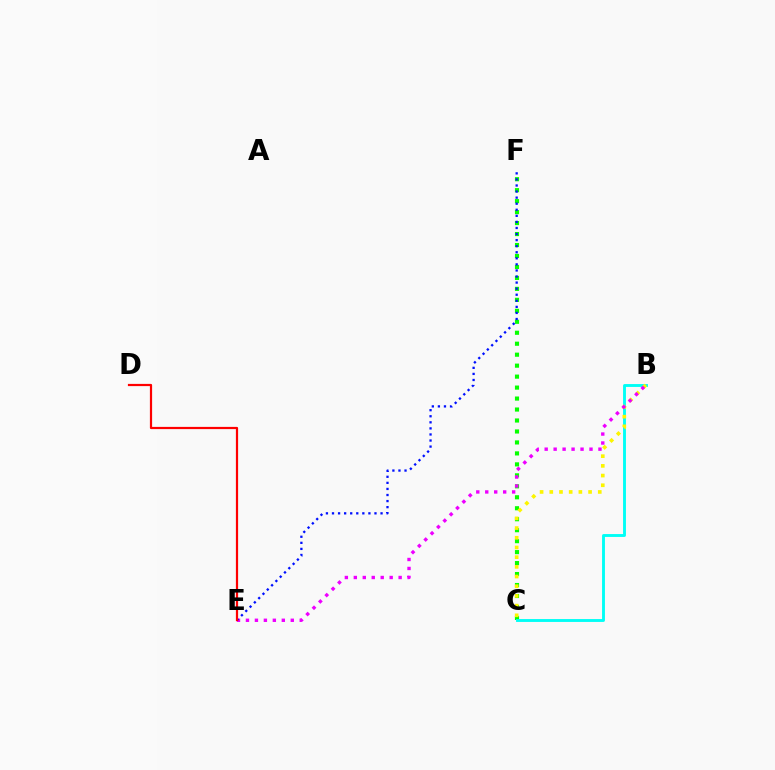{('C', 'F'): [{'color': '#08ff00', 'line_style': 'dotted', 'thickness': 2.98}], ('B', 'C'): [{'color': '#00fff6', 'line_style': 'solid', 'thickness': 2.08}, {'color': '#fcf500', 'line_style': 'dotted', 'thickness': 2.63}], ('B', 'E'): [{'color': '#ee00ff', 'line_style': 'dotted', 'thickness': 2.44}], ('E', 'F'): [{'color': '#0010ff', 'line_style': 'dotted', 'thickness': 1.65}], ('D', 'E'): [{'color': '#ff0000', 'line_style': 'solid', 'thickness': 1.59}]}